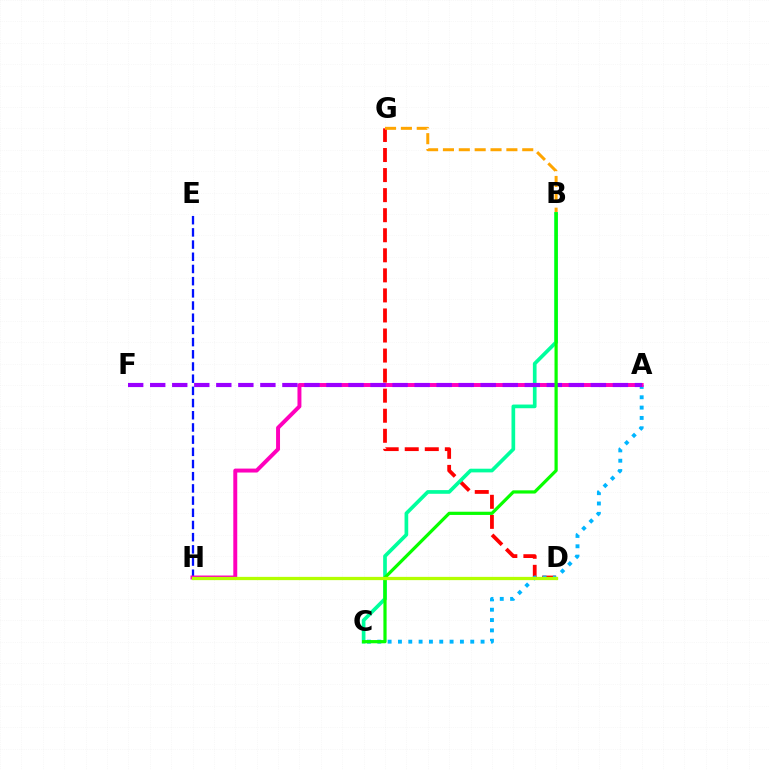{('E', 'H'): [{'color': '#0010ff', 'line_style': 'dashed', 'thickness': 1.66}], ('D', 'G'): [{'color': '#ff0000', 'line_style': 'dashed', 'thickness': 2.72}], ('A', 'C'): [{'color': '#00b5ff', 'line_style': 'dotted', 'thickness': 2.81}], ('B', 'G'): [{'color': '#ffa500', 'line_style': 'dashed', 'thickness': 2.15}], ('A', 'H'): [{'color': '#ff00bd', 'line_style': 'solid', 'thickness': 2.84}], ('B', 'C'): [{'color': '#00ff9d', 'line_style': 'solid', 'thickness': 2.65}, {'color': '#08ff00', 'line_style': 'solid', 'thickness': 2.31}], ('A', 'F'): [{'color': '#9b00ff', 'line_style': 'dashed', 'thickness': 2.99}], ('D', 'H'): [{'color': '#b3ff00', 'line_style': 'solid', 'thickness': 2.35}]}